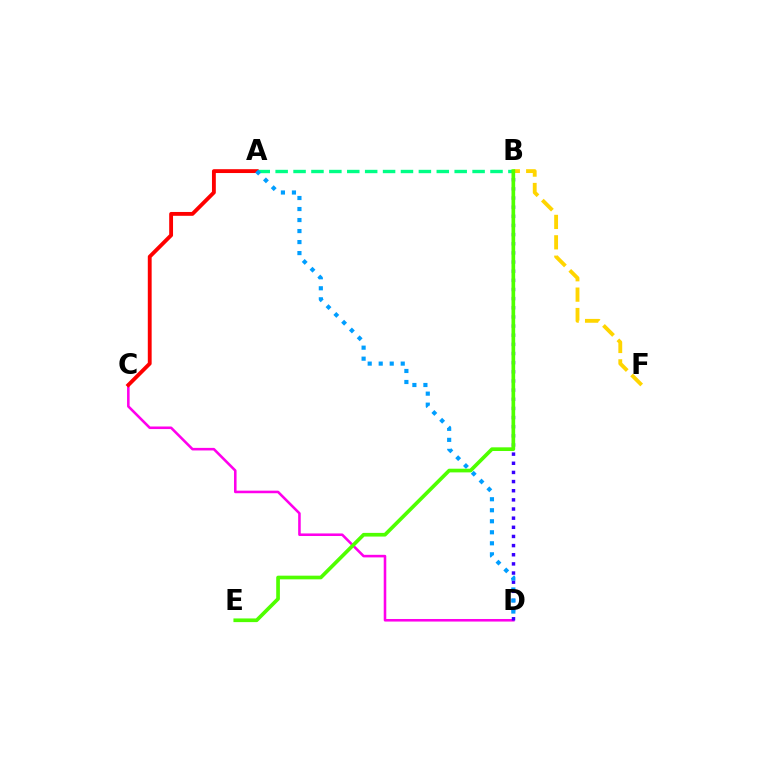{('C', 'D'): [{'color': '#ff00ed', 'line_style': 'solid', 'thickness': 1.85}], ('B', 'D'): [{'color': '#3700ff', 'line_style': 'dotted', 'thickness': 2.49}], ('A', 'B'): [{'color': '#00ff86', 'line_style': 'dashed', 'thickness': 2.43}], ('B', 'F'): [{'color': '#ffd500', 'line_style': 'dashed', 'thickness': 2.77}], ('A', 'C'): [{'color': '#ff0000', 'line_style': 'solid', 'thickness': 2.77}], ('A', 'D'): [{'color': '#009eff', 'line_style': 'dotted', 'thickness': 2.99}], ('B', 'E'): [{'color': '#4fff00', 'line_style': 'solid', 'thickness': 2.65}]}